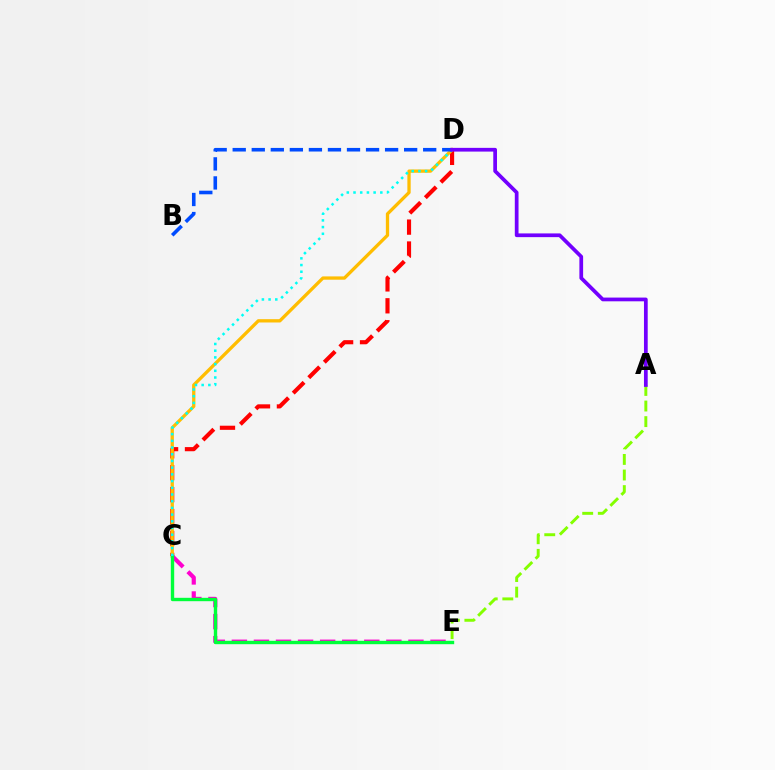{('C', 'D'): [{'color': '#ff0000', 'line_style': 'dashed', 'thickness': 2.98}, {'color': '#ffbd00', 'line_style': 'solid', 'thickness': 2.37}, {'color': '#00fff6', 'line_style': 'dotted', 'thickness': 1.82}], ('A', 'E'): [{'color': '#84ff00', 'line_style': 'dashed', 'thickness': 2.12}], ('C', 'E'): [{'color': '#ff00cf', 'line_style': 'dashed', 'thickness': 3.0}, {'color': '#00ff39', 'line_style': 'solid', 'thickness': 2.43}], ('B', 'D'): [{'color': '#004bff', 'line_style': 'dashed', 'thickness': 2.59}], ('A', 'D'): [{'color': '#7200ff', 'line_style': 'solid', 'thickness': 2.69}]}